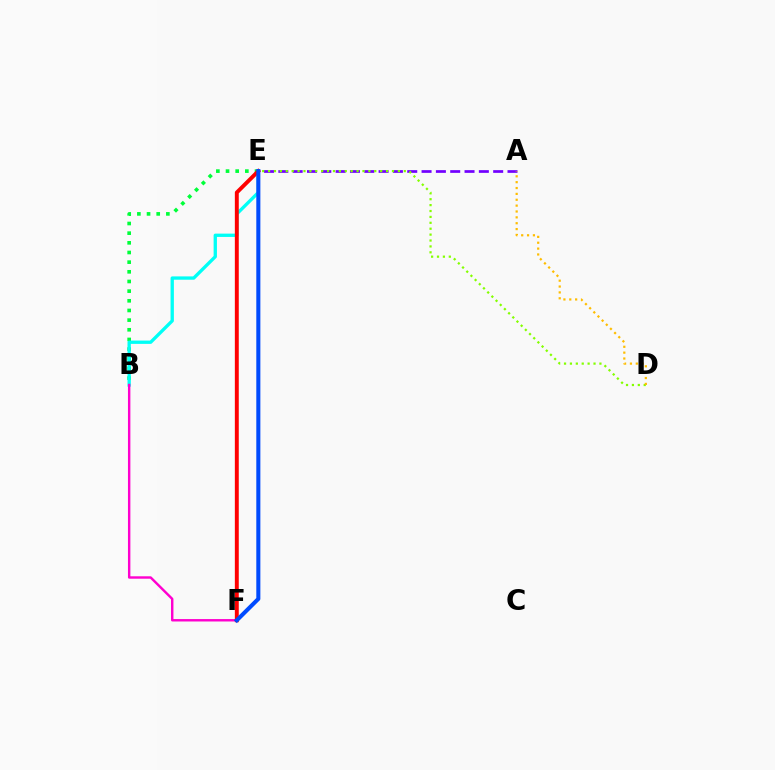{('A', 'E'): [{'color': '#7200ff', 'line_style': 'dashed', 'thickness': 1.95}], ('D', 'E'): [{'color': '#84ff00', 'line_style': 'dotted', 'thickness': 1.6}], ('B', 'E'): [{'color': '#00ff39', 'line_style': 'dotted', 'thickness': 2.63}, {'color': '#00fff6', 'line_style': 'solid', 'thickness': 2.39}], ('B', 'F'): [{'color': '#ff00cf', 'line_style': 'solid', 'thickness': 1.74}], ('E', 'F'): [{'color': '#ff0000', 'line_style': 'solid', 'thickness': 2.82}, {'color': '#004bff', 'line_style': 'solid', 'thickness': 2.92}], ('A', 'D'): [{'color': '#ffbd00', 'line_style': 'dotted', 'thickness': 1.59}]}